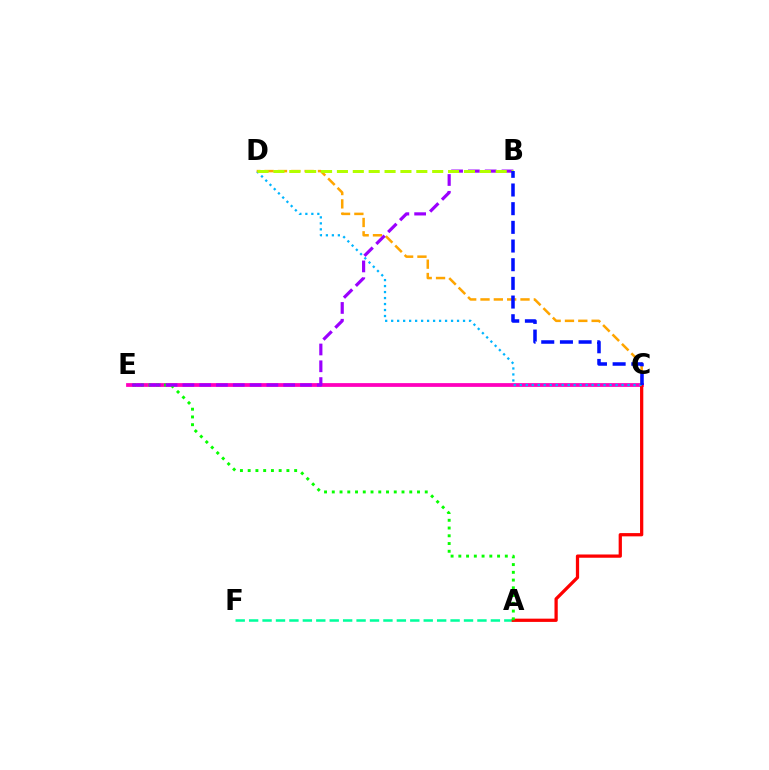{('C', 'E'): [{'color': '#ff00bd', 'line_style': 'solid', 'thickness': 2.71}], ('A', 'F'): [{'color': '#00ff9d', 'line_style': 'dashed', 'thickness': 1.82}], ('A', 'C'): [{'color': '#ff0000', 'line_style': 'solid', 'thickness': 2.35}], ('A', 'E'): [{'color': '#08ff00', 'line_style': 'dotted', 'thickness': 2.1}], ('C', 'D'): [{'color': '#00b5ff', 'line_style': 'dotted', 'thickness': 1.63}, {'color': '#ffa500', 'line_style': 'dashed', 'thickness': 1.81}], ('B', 'E'): [{'color': '#9b00ff', 'line_style': 'dashed', 'thickness': 2.28}], ('B', 'D'): [{'color': '#b3ff00', 'line_style': 'dashed', 'thickness': 2.16}], ('B', 'C'): [{'color': '#0010ff', 'line_style': 'dashed', 'thickness': 2.54}]}